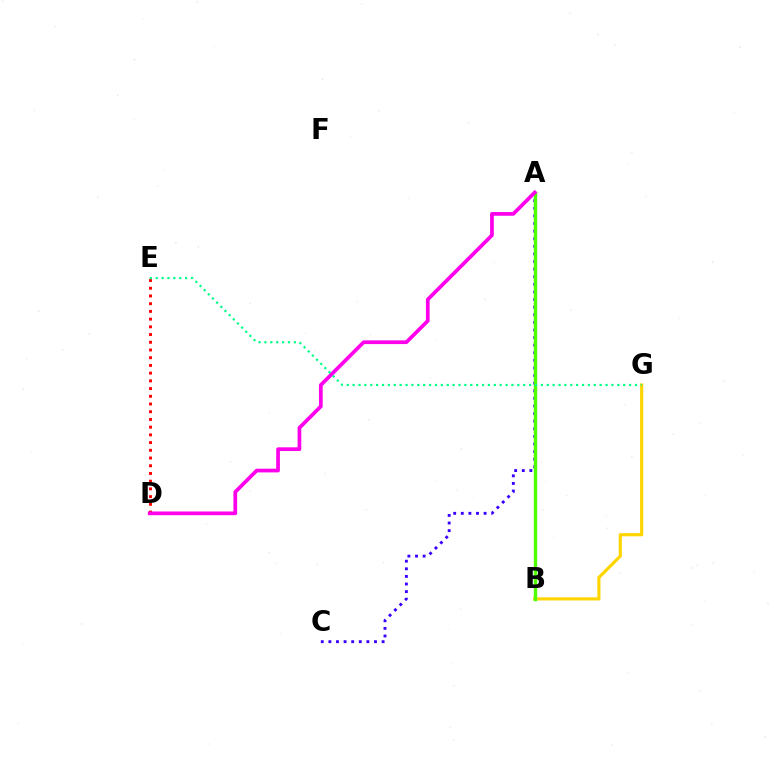{('A', 'C'): [{'color': '#3700ff', 'line_style': 'dotted', 'thickness': 2.07}], ('A', 'B'): [{'color': '#009eff', 'line_style': 'dotted', 'thickness': 1.51}, {'color': '#4fff00', 'line_style': 'solid', 'thickness': 2.45}], ('B', 'G'): [{'color': '#ffd500', 'line_style': 'solid', 'thickness': 2.27}], ('D', 'E'): [{'color': '#ff0000', 'line_style': 'dotted', 'thickness': 2.1}], ('A', 'D'): [{'color': '#ff00ed', 'line_style': 'solid', 'thickness': 2.68}], ('E', 'G'): [{'color': '#00ff86', 'line_style': 'dotted', 'thickness': 1.6}]}